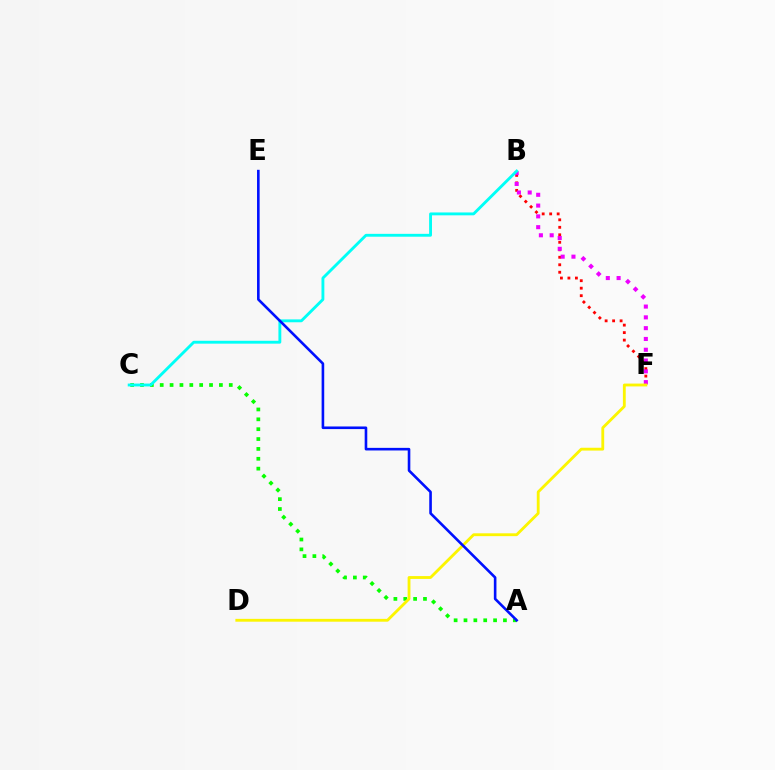{('B', 'F'): [{'color': '#ff0000', 'line_style': 'dotted', 'thickness': 2.04}, {'color': '#ee00ff', 'line_style': 'dotted', 'thickness': 2.93}], ('A', 'C'): [{'color': '#08ff00', 'line_style': 'dotted', 'thickness': 2.68}], ('B', 'C'): [{'color': '#00fff6', 'line_style': 'solid', 'thickness': 2.06}], ('D', 'F'): [{'color': '#fcf500', 'line_style': 'solid', 'thickness': 2.04}], ('A', 'E'): [{'color': '#0010ff', 'line_style': 'solid', 'thickness': 1.88}]}